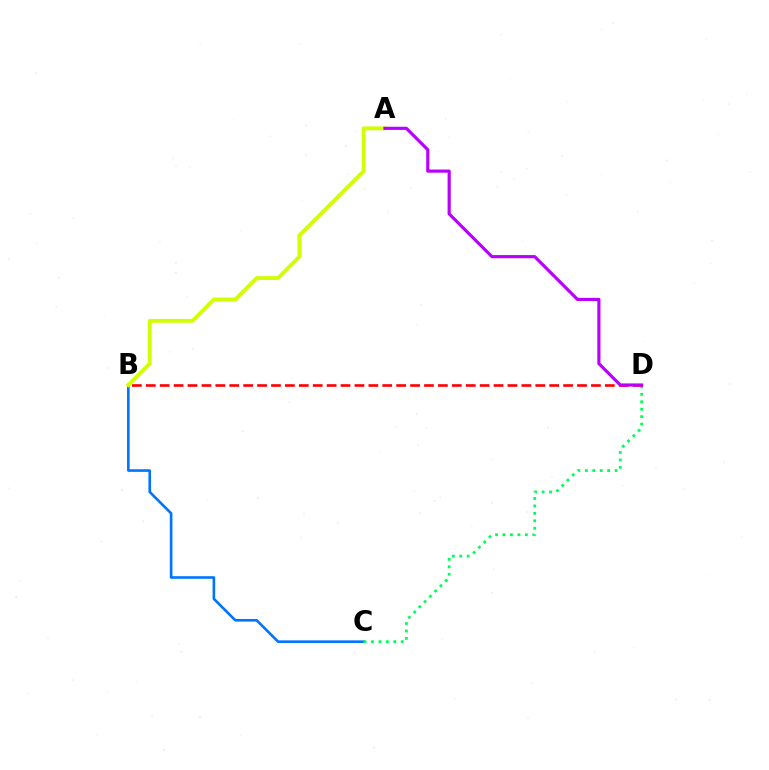{('B', 'C'): [{'color': '#0074ff', 'line_style': 'solid', 'thickness': 1.88}], ('C', 'D'): [{'color': '#00ff5c', 'line_style': 'dotted', 'thickness': 2.02}], ('B', 'D'): [{'color': '#ff0000', 'line_style': 'dashed', 'thickness': 1.89}], ('A', 'B'): [{'color': '#d1ff00', 'line_style': 'solid', 'thickness': 2.76}], ('A', 'D'): [{'color': '#b900ff', 'line_style': 'solid', 'thickness': 2.27}]}